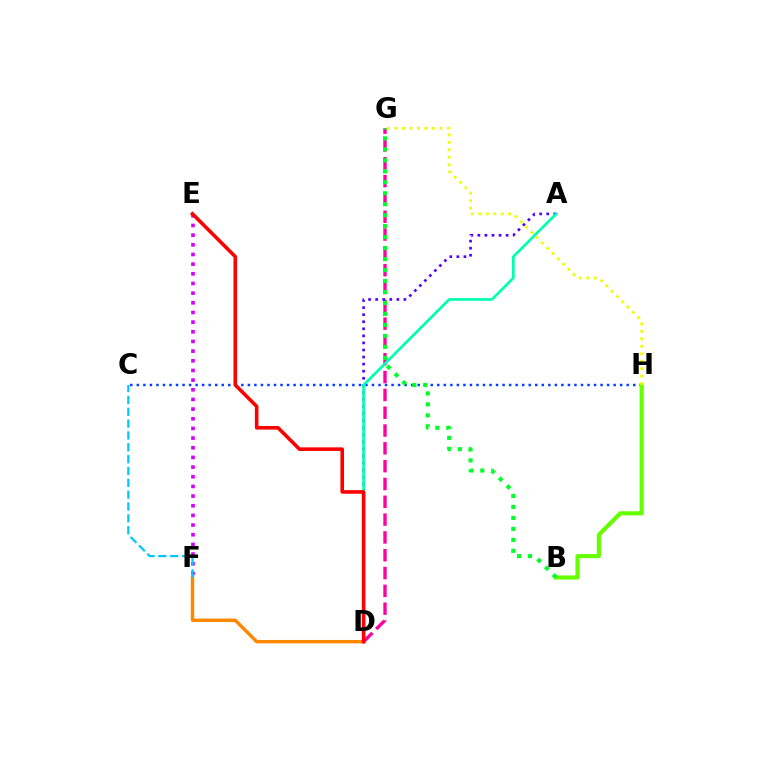{('D', 'G'): [{'color': '#ff00a0', 'line_style': 'dashed', 'thickness': 2.42}], ('E', 'F'): [{'color': '#d600ff', 'line_style': 'dotted', 'thickness': 2.63}], ('C', 'H'): [{'color': '#003fff', 'line_style': 'dotted', 'thickness': 1.77}], ('D', 'F'): [{'color': '#ff8800', 'line_style': 'solid', 'thickness': 2.46}], ('A', 'D'): [{'color': '#4f00ff', 'line_style': 'dotted', 'thickness': 1.92}, {'color': '#00ffaf', 'line_style': 'solid', 'thickness': 1.95}], ('B', 'H'): [{'color': '#66ff00', 'line_style': 'solid', 'thickness': 2.98}], ('C', 'F'): [{'color': '#00c7ff', 'line_style': 'dashed', 'thickness': 1.61}], ('D', 'E'): [{'color': '#ff0000', 'line_style': 'solid', 'thickness': 2.59}], ('G', 'H'): [{'color': '#eeff00', 'line_style': 'dotted', 'thickness': 2.03}], ('B', 'G'): [{'color': '#00ff27', 'line_style': 'dotted', 'thickness': 2.98}]}